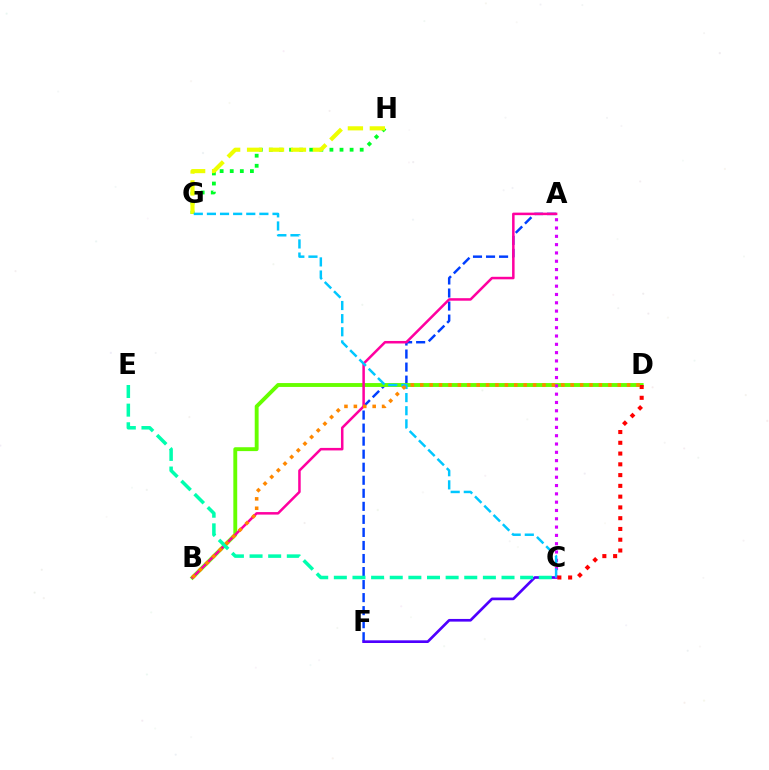{('G', 'H'): [{'color': '#00ff27', 'line_style': 'dotted', 'thickness': 2.74}, {'color': '#eeff00', 'line_style': 'dashed', 'thickness': 2.98}], ('A', 'F'): [{'color': '#003fff', 'line_style': 'dashed', 'thickness': 1.77}], ('B', 'D'): [{'color': '#66ff00', 'line_style': 'solid', 'thickness': 2.79}, {'color': '#ff8800', 'line_style': 'dotted', 'thickness': 2.56}], ('A', 'B'): [{'color': '#ff00a0', 'line_style': 'solid', 'thickness': 1.82}], ('C', 'F'): [{'color': '#4f00ff', 'line_style': 'solid', 'thickness': 1.93}], ('A', 'C'): [{'color': '#d600ff', 'line_style': 'dotted', 'thickness': 2.26}], ('C', 'G'): [{'color': '#00c7ff', 'line_style': 'dashed', 'thickness': 1.78}], ('C', 'D'): [{'color': '#ff0000', 'line_style': 'dotted', 'thickness': 2.93}], ('C', 'E'): [{'color': '#00ffaf', 'line_style': 'dashed', 'thickness': 2.53}]}